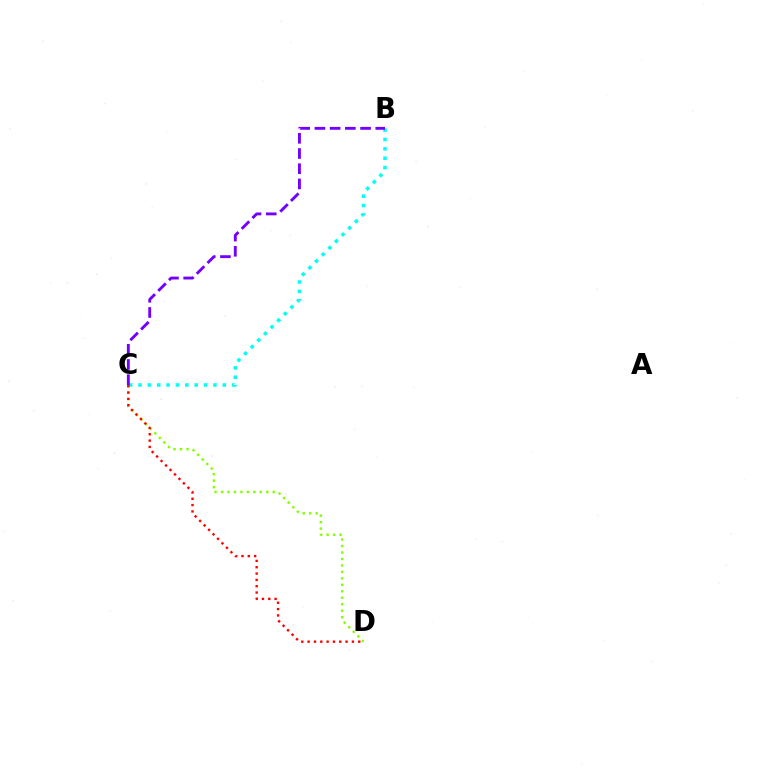{('C', 'D'): [{'color': '#84ff00', 'line_style': 'dotted', 'thickness': 1.76}, {'color': '#ff0000', 'line_style': 'dotted', 'thickness': 1.72}], ('B', 'C'): [{'color': '#00fff6', 'line_style': 'dotted', 'thickness': 2.55}, {'color': '#7200ff', 'line_style': 'dashed', 'thickness': 2.07}]}